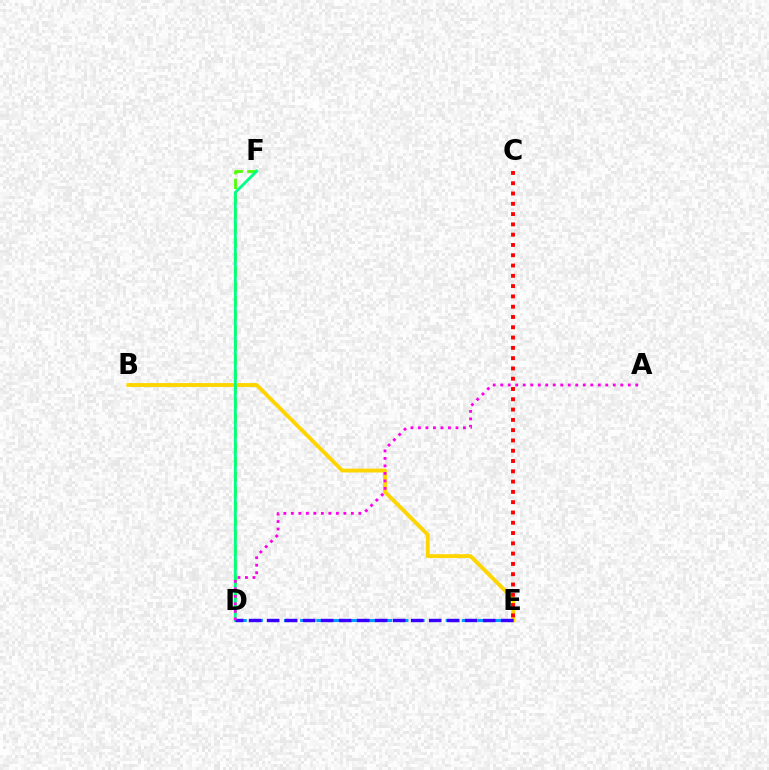{('B', 'E'): [{'color': '#ffd500', 'line_style': 'solid', 'thickness': 2.78}], ('D', 'F'): [{'color': '#4fff00', 'line_style': 'dashed', 'thickness': 1.99}, {'color': '#00ff86', 'line_style': 'solid', 'thickness': 2.04}], ('C', 'E'): [{'color': '#ff0000', 'line_style': 'dotted', 'thickness': 2.8}], ('D', 'E'): [{'color': '#009eff', 'line_style': 'dashed', 'thickness': 2.2}, {'color': '#3700ff', 'line_style': 'dashed', 'thickness': 2.45}], ('A', 'D'): [{'color': '#ff00ed', 'line_style': 'dotted', 'thickness': 2.04}]}